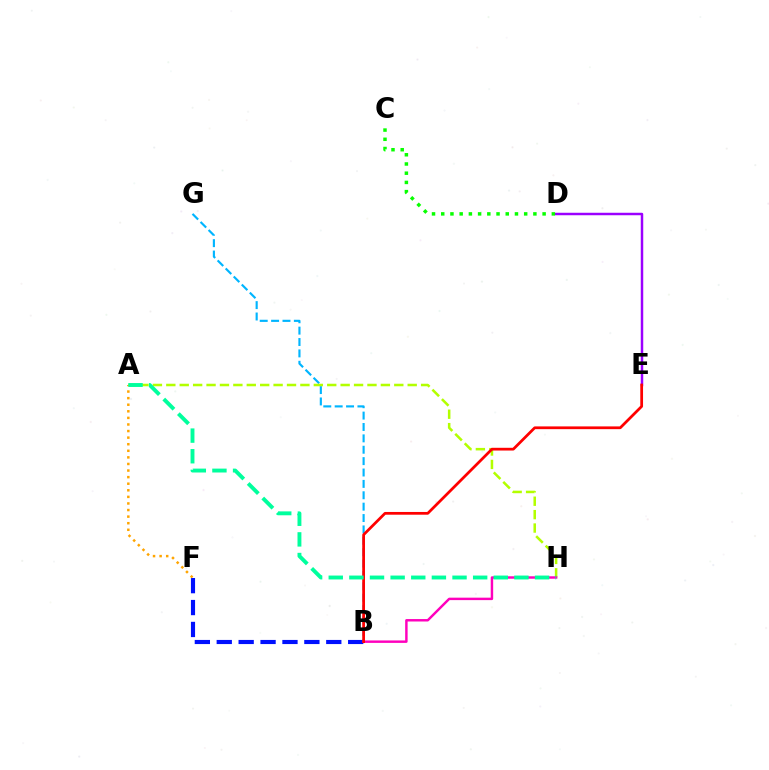{('B', 'F'): [{'color': '#0010ff', 'line_style': 'dashed', 'thickness': 2.98}], ('B', 'G'): [{'color': '#00b5ff', 'line_style': 'dashed', 'thickness': 1.55}], ('A', 'F'): [{'color': '#ffa500', 'line_style': 'dotted', 'thickness': 1.79}], ('A', 'H'): [{'color': '#b3ff00', 'line_style': 'dashed', 'thickness': 1.82}, {'color': '#00ff9d', 'line_style': 'dashed', 'thickness': 2.8}], ('D', 'E'): [{'color': '#9b00ff', 'line_style': 'solid', 'thickness': 1.79}], ('C', 'D'): [{'color': '#08ff00', 'line_style': 'dotted', 'thickness': 2.5}], ('B', 'H'): [{'color': '#ff00bd', 'line_style': 'solid', 'thickness': 1.76}], ('B', 'E'): [{'color': '#ff0000', 'line_style': 'solid', 'thickness': 1.98}]}